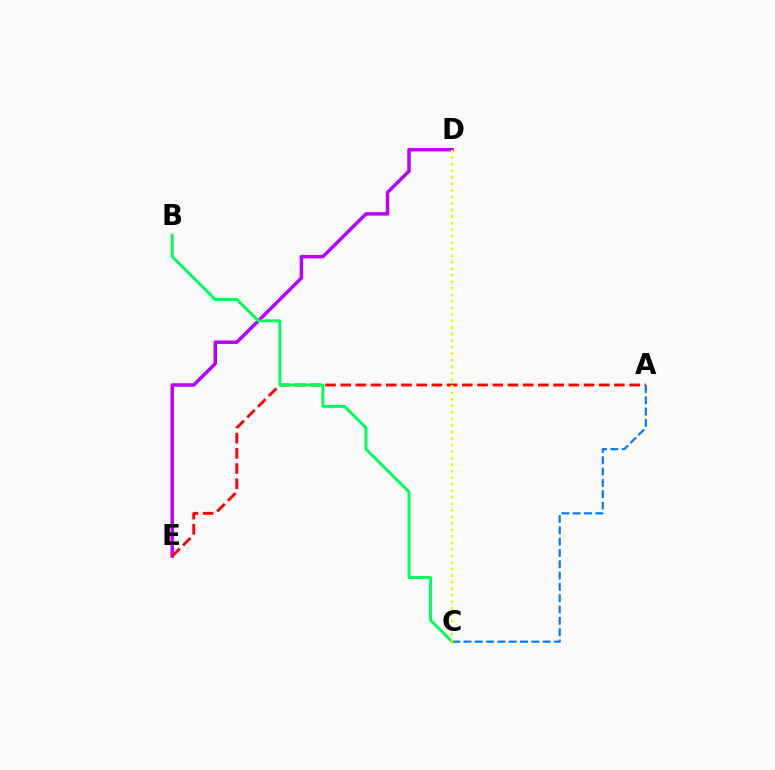{('D', 'E'): [{'color': '#b900ff', 'line_style': 'solid', 'thickness': 2.49}], ('A', 'C'): [{'color': '#0074ff', 'line_style': 'dashed', 'thickness': 1.54}], ('A', 'E'): [{'color': '#ff0000', 'line_style': 'dashed', 'thickness': 2.07}], ('B', 'C'): [{'color': '#00ff5c', 'line_style': 'solid', 'thickness': 2.13}], ('C', 'D'): [{'color': '#d1ff00', 'line_style': 'dotted', 'thickness': 1.77}]}